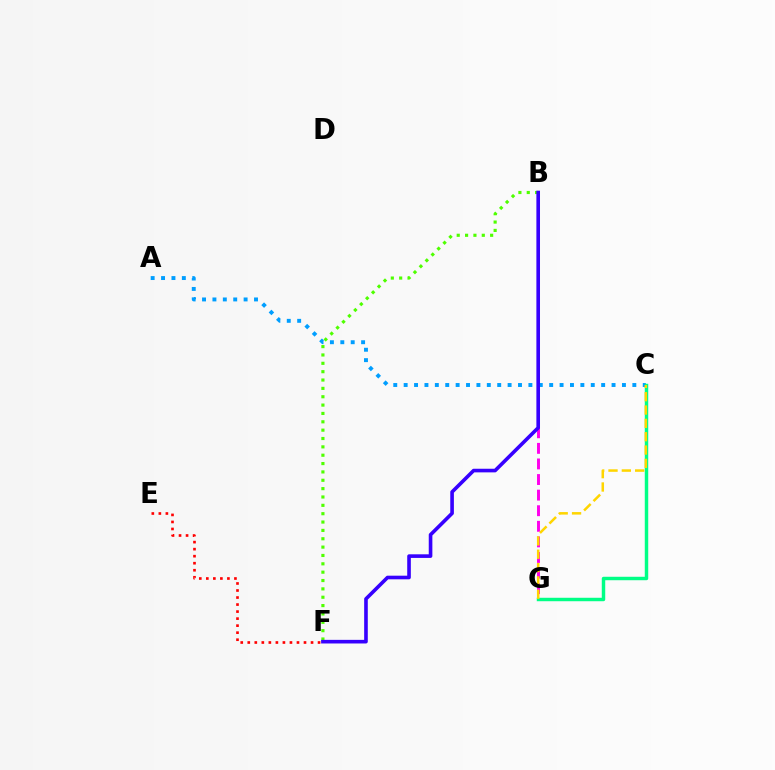{('B', 'G'): [{'color': '#ff00ed', 'line_style': 'dashed', 'thickness': 2.12}], ('B', 'F'): [{'color': '#4fff00', 'line_style': 'dotted', 'thickness': 2.27}, {'color': '#3700ff', 'line_style': 'solid', 'thickness': 2.6}], ('A', 'C'): [{'color': '#009eff', 'line_style': 'dotted', 'thickness': 2.82}], ('C', 'G'): [{'color': '#00ff86', 'line_style': 'solid', 'thickness': 2.48}, {'color': '#ffd500', 'line_style': 'dashed', 'thickness': 1.81}], ('E', 'F'): [{'color': '#ff0000', 'line_style': 'dotted', 'thickness': 1.91}]}